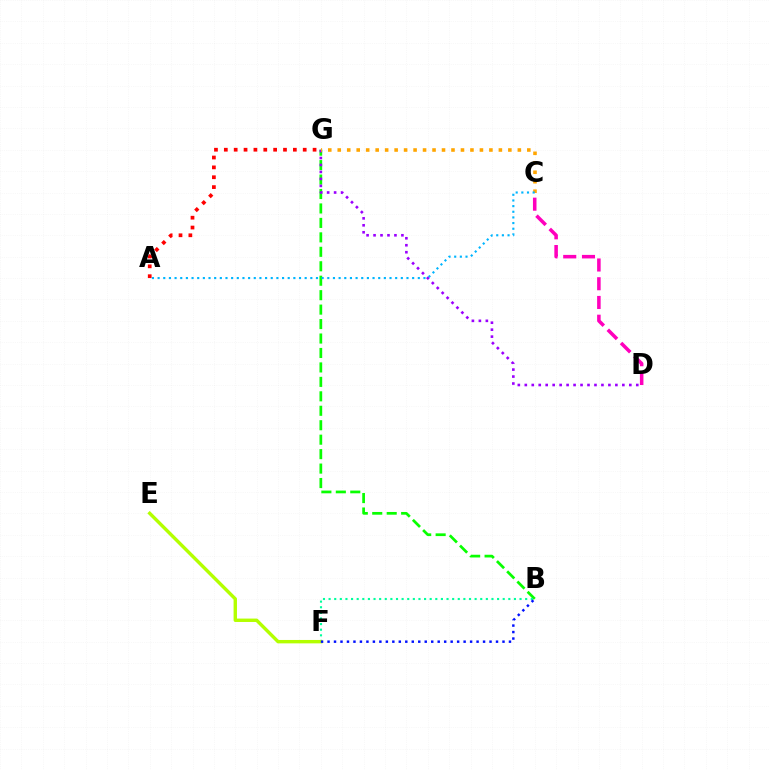{('A', 'G'): [{'color': '#ff0000', 'line_style': 'dotted', 'thickness': 2.68}], ('B', 'G'): [{'color': '#08ff00', 'line_style': 'dashed', 'thickness': 1.96}], ('B', 'F'): [{'color': '#00ff9d', 'line_style': 'dotted', 'thickness': 1.53}, {'color': '#0010ff', 'line_style': 'dotted', 'thickness': 1.76}], ('D', 'G'): [{'color': '#9b00ff', 'line_style': 'dotted', 'thickness': 1.89}], ('E', 'F'): [{'color': '#b3ff00', 'line_style': 'solid', 'thickness': 2.45}], ('C', 'G'): [{'color': '#ffa500', 'line_style': 'dotted', 'thickness': 2.58}], ('A', 'C'): [{'color': '#00b5ff', 'line_style': 'dotted', 'thickness': 1.54}], ('C', 'D'): [{'color': '#ff00bd', 'line_style': 'dashed', 'thickness': 2.55}]}